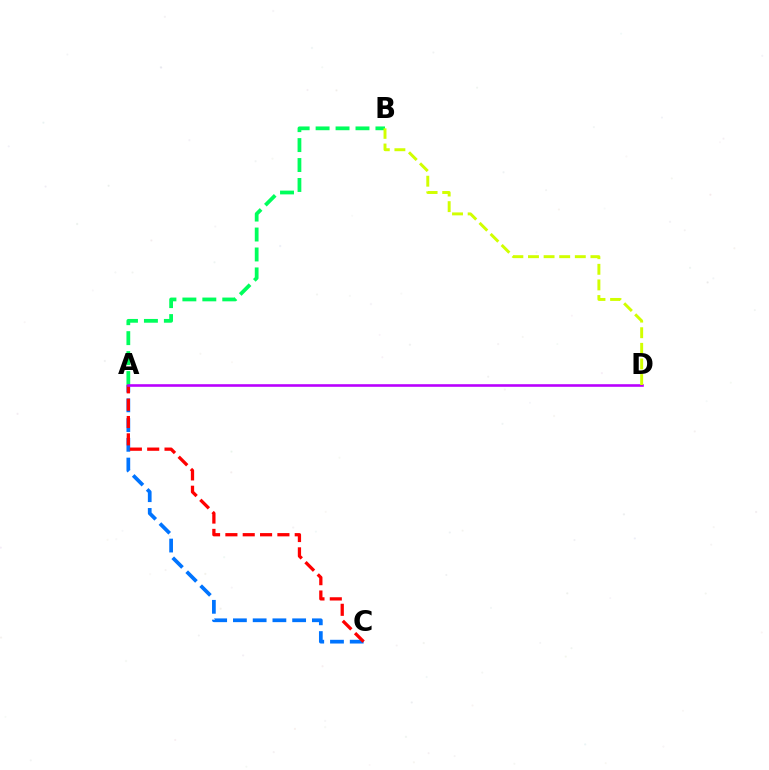{('A', 'C'): [{'color': '#0074ff', 'line_style': 'dashed', 'thickness': 2.68}, {'color': '#ff0000', 'line_style': 'dashed', 'thickness': 2.36}], ('A', 'B'): [{'color': '#00ff5c', 'line_style': 'dashed', 'thickness': 2.71}], ('A', 'D'): [{'color': '#b900ff', 'line_style': 'solid', 'thickness': 1.87}], ('B', 'D'): [{'color': '#d1ff00', 'line_style': 'dashed', 'thickness': 2.12}]}